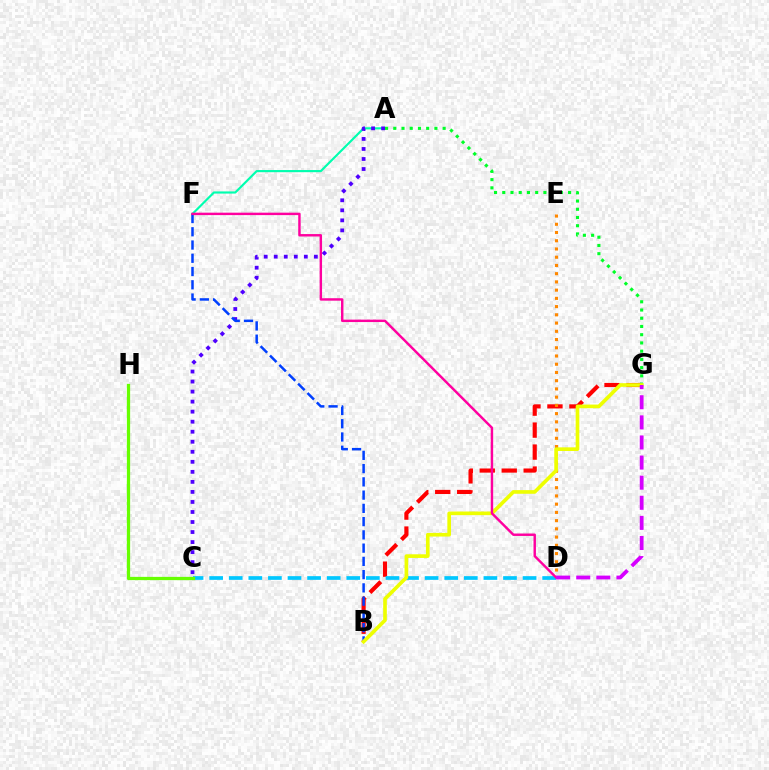{('B', 'G'): [{'color': '#ff0000', 'line_style': 'dashed', 'thickness': 2.99}, {'color': '#eeff00', 'line_style': 'solid', 'thickness': 2.63}], ('D', 'E'): [{'color': '#ff8800', 'line_style': 'dotted', 'thickness': 2.24}], ('A', 'F'): [{'color': '#00ffaf', 'line_style': 'solid', 'thickness': 1.55}], ('A', 'C'): [{'color': '#4f00ff', 'line_style': 'dotted', 'thickness': 2.73}], ('A', 'G'): [{'color': '#00ff27', 'line_style': 'dotted', 'thickness': 2.24}], ('B', 'F'): [{'color': '#003fff', 'line_style': 'dashed', 'thickness': 1.8}], ('C', 'D'): [{'color': '#00c7ff', 'line_style': 'dashed', 'thickness': 2.66}], ('D', 'F'): [{'color': '#ff00a0', 'line_style': 'solid', 'thickness': 1.75}], ('C', 'H'): [{'color': '#66ff00', 'line_style': 'solid', 'thickness': 2.35}], ('D', 'G'): [{'color': '#d600ff', 'line_style': 'dashed', 'thickness': 2.73}]}